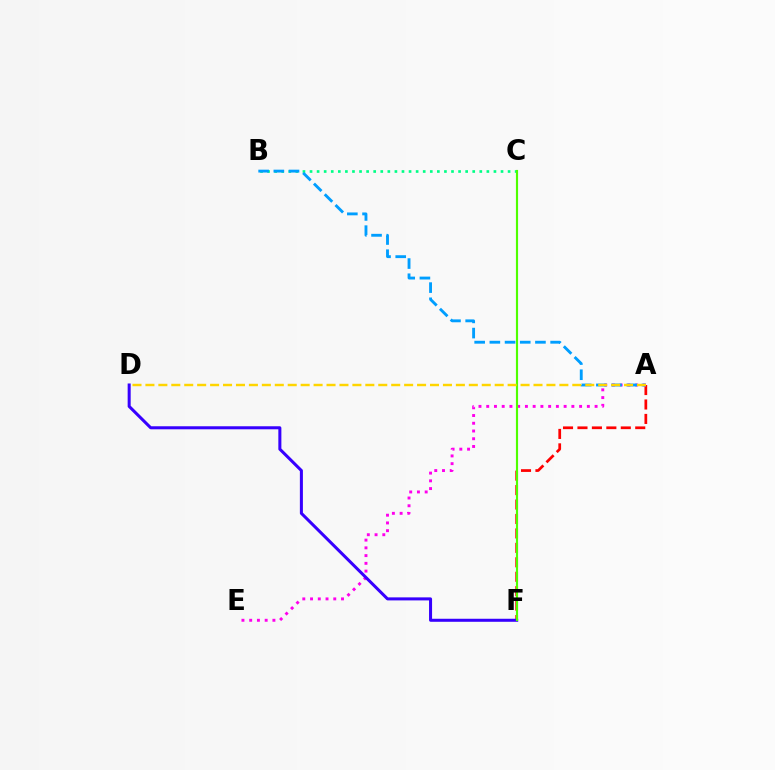{('A', 'F'): [{'color': '#ff0000', 'line_style': 'dashed', 'thickness': 1.96}], ('A', 'E'): [{'color': '#ff00ed', 'line_style': 'dotted', 'thickness': 2.1}], ('B', 'C'): [{'color': '#00ff86', 'line_style': 'dotted', 'thickness': 1.92}], ('D', 'F'): [{'color': '#3700ff', 'line_style': 'solid', 'thickness': 2.18}], ('C', 'F'): [{'color': '#4fff00', 'line_style': 'solid', 'thickness': 1.55}], ('A', 'B'): [{'color': '#009eff', 'line_style': 'dashed', 'thickness': 2.06}], ('A', 'D'): [{'color': '#ffd500', 'line_style': 'dashed', 'thickness': 1.76}]}